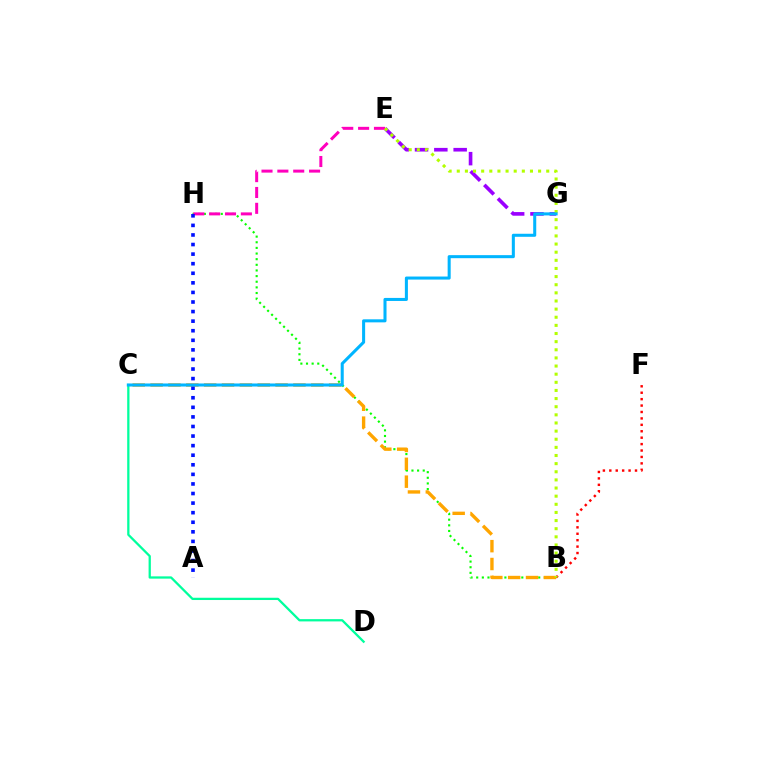{('C', 'D'): [{'color': '#00ff9d', 'line_style': 'solid', 'thickness': 1.64}], ('B', 'F'): [{'color': '#ff0000', 'line_style': 'dotted', 'thickness': 1.75}], ('B', 'H'): [{'color': '#08ff00', 'line_style': 'dotted', 'thickness': 1.53}], ('E', 'G'): [{'color': '#9b00ff', 'line_style': 'dashed', 'thickness': 2.62}], ('E', 'H'): [{'color': '#ff00bd', 'line_style': 'dashed', 'thickness': 2.15}], ('B', 'C'): [{'color': '#ffa500', 'line_style': 'dashed', 'thickness': 2.43}], ('A', 'H'): [{'color': '#0010ff', 'line_style': 'dotted', 'thickness': 2.6}], ('B', 'E'): [{'color': '#b3ff00', 'line_style': 'dotted', 'thickness': 2.21}], ('C', 'G'): [{'color': '#00b5ff', 'line_style': 'solid', 'thickness': 2.19}]}